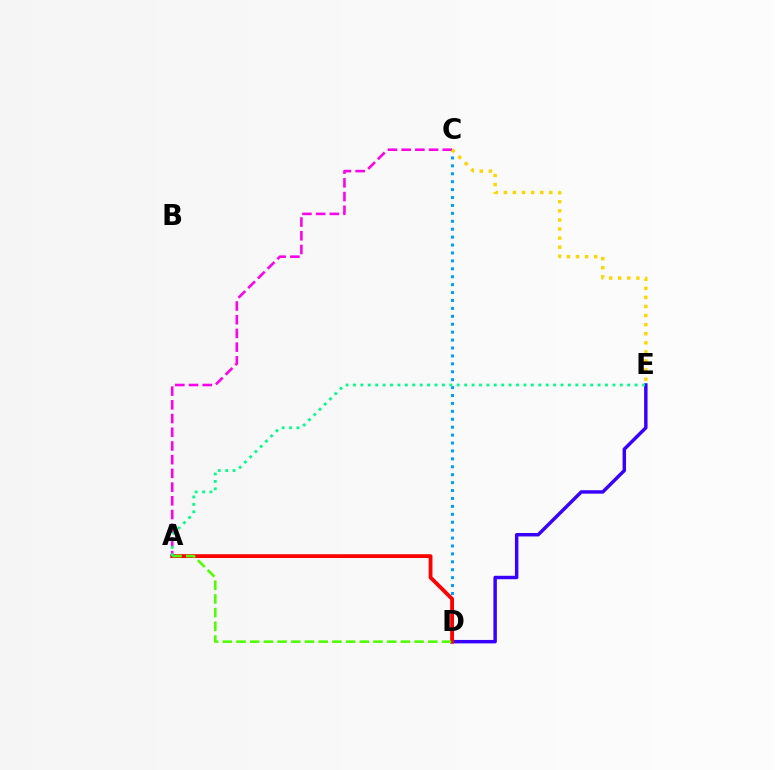{('D', 'E'): [{'color': '#3700ff', 'line_style': 'solid', 'thickness': 2.48}], ('C', 'D'): [{'color': '#009eff', 'line_style': 'dotted', 'thickness': 2.15}], ('A', 'D'): [{'color': '#ff0000', 'line_style': 'solid', 'thickness': 2.74}, {'color': '#4fff00', 'line_style': 'dashed', 'thickness': 1.86}], ('A', 'C'): [{'color': '#ff00ed', 'line_style': 'dashed', 'thickness': 1.86}], ('C', 'E'): [{'color': '#ffd500', 'line_style': 'dotted', 'thickness': 2.47}], ('A', 'E'): [{'color': '#00ff86', 'line_style': 'dotted', 'thickness': 2.01}]}